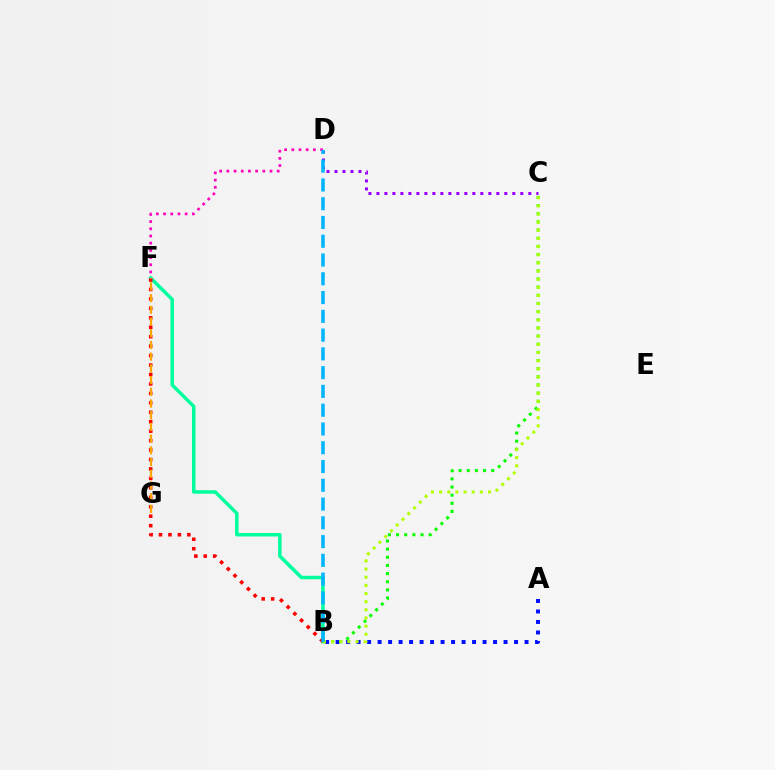{('C', 'D'): [{'color': '#9b00ff', 'line_style': 'dotted', 'thickness': 2.17}], ('A', 'B'): [{'color': '#0010ff', 'line_style': 'dotted', 'thickness': 2.85}], ('D', 'F'): [{'color': '#ff00bd', 'line_style': 'dotted', 'thickness': 1.95}], ('B', 'F'): [{'color': '#00ff9d', 'line_style': 'solid', 'thickness': 2.51}, {'color': '#ff0000', 'line_style': 'dotted', 'thickness': 2.57}], ('B', 'C'): [{'color': '#08ff00', 'line_style': 'dotted', 'thickness': 2.22}, {'color': '#b3ff00', 'line_style': 'dotted', 'thickness': 2.21}], ('F', 'G'): [{'color': '#ffa500', 'line_style': 'dashed', 'thickness': 1.59}], ('B', 'D'): [{'color': '#00b5ff', 'line_style': 'dashed', 'thickness': 2.55}]}